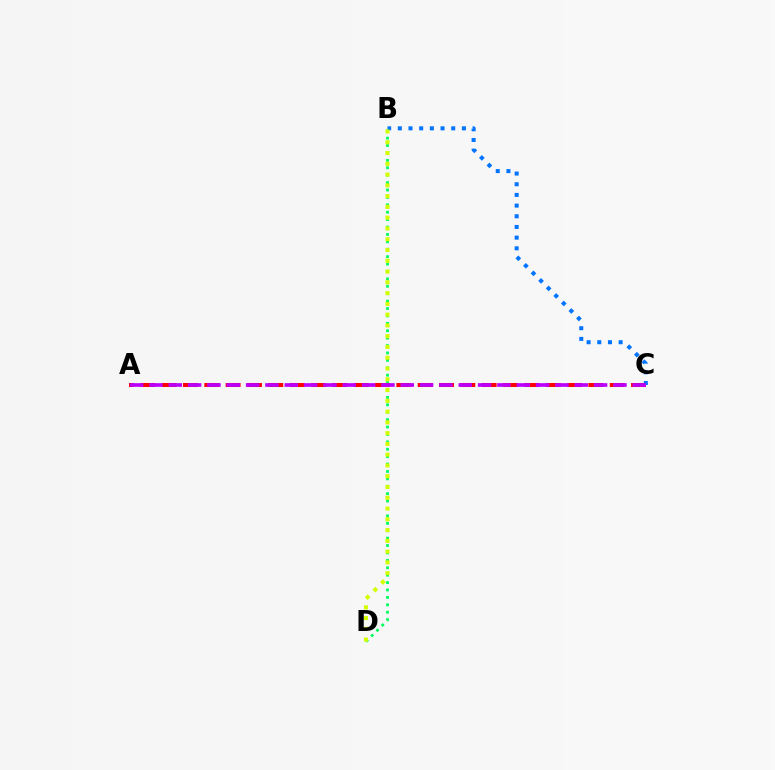{('B', 'D'): [{'color': '#00ff5c', 'line_style': 'dotted', 'thickness': 2.01}, {'color': '#d1ff00', 'line_style': 'dotted', 'thickness': 2.93}], ('A', 'C'): [{'color': '#ff0000', 'line_style': 'dashed', 'thickness': 2.9}, {'color': '#b900ff', 'line_style': 'dashed', 'thickness': 2.63}], ('B', 'C'): [{'color': '#0074ff', 'line_style': 'dotted', 'thickness': 2.9}]}